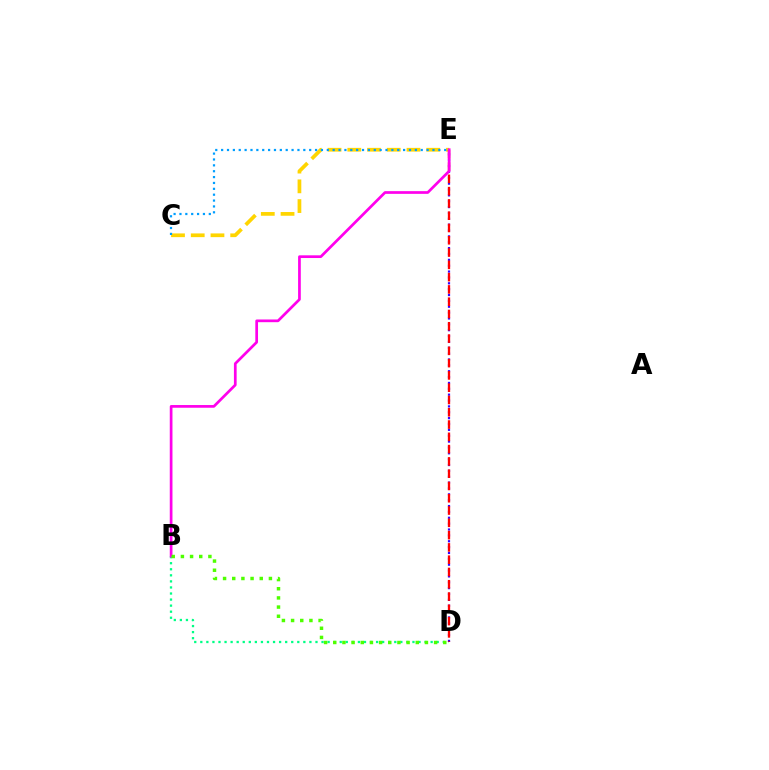{('B', 'D'): [{'color': '#00ff86', 'line_style': 'dotted', 'thickness': 1.65}, {'color': '#4fff00', 'line_style': 'dotted', 'thickness': 2.49}], ('D', 'E'): [{'color': '#3700ff', 'line_style': 'dotted', 'thickness': 1.59}, {'color': '#ff0000', 'line_style': 'dashed', 'thickness': 1.67}], ('C', 'E'): [{'color': '#ffd500', 'line_style': 'dashed', 'thickness': 2.68}, {'color': '#009eff', 'line_style': 'dotted', 'thickness': 1.6}], ('B', 'E'): [{'color': '#ff00ed', 'line_style': 'solid', 'thickness': 1.95}]}